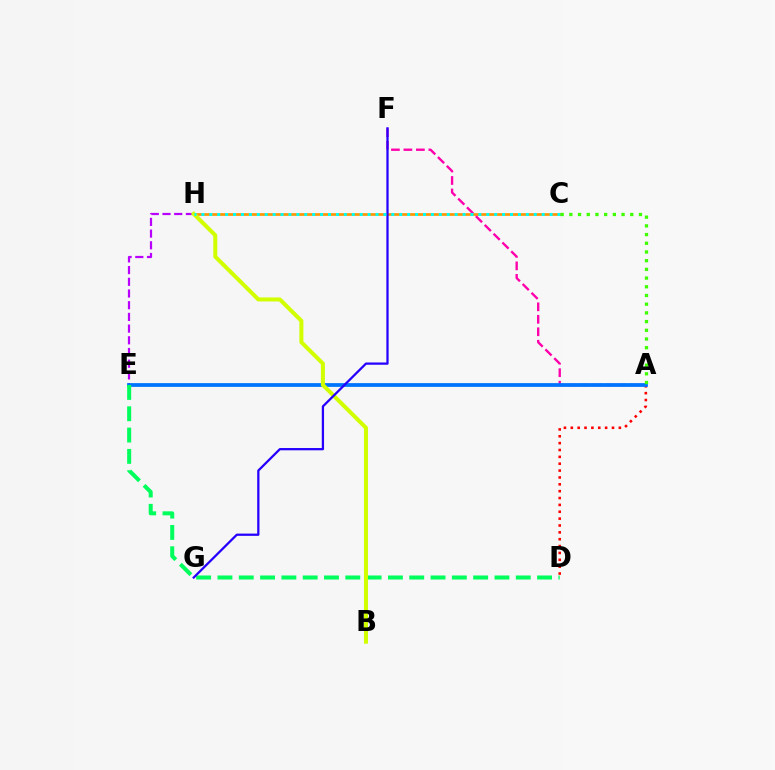{('A', 'D'): [{'color': '#ff0000', 'line_style': 'dotted', 'thickness': 1.86}], ('C', 'H'): [{'color': '#ff9400', 'line_style': 'solid', 'thickness': 1.92}, {'color': '#00fff6', 'line_style': 'dotted', 'thickness': 2.15}], ('A', 'F'): [{'color': '#ff00ac', 'line_style': 'dashed', 'thickness': 1.69}], ('E', 'H'): [{'color': '#b900ff', 'line_style': 'dashed', 'thickness': 1.59}], ('A', 'E'): [{'color': '#0074ff', 'line_style': 'solid', 'thickness': 2.7}], ('D', 'E'): [{'color': '#00ff5c', 'line_style': 'dashed', 'thickness': 2.89}], ('B', 'H'): [{'color': '#d1ff00', 'line_style': 'solid', 'thickness': 2.89}], ('F', 'G'): [{'color': '#2500ff', 'line_style': 'solid', 'thickness': 1.63}], ('A', 'C'): [{'color': '#3dff00', 'line_style': 'dotted', 'thickness': 2.36}]}